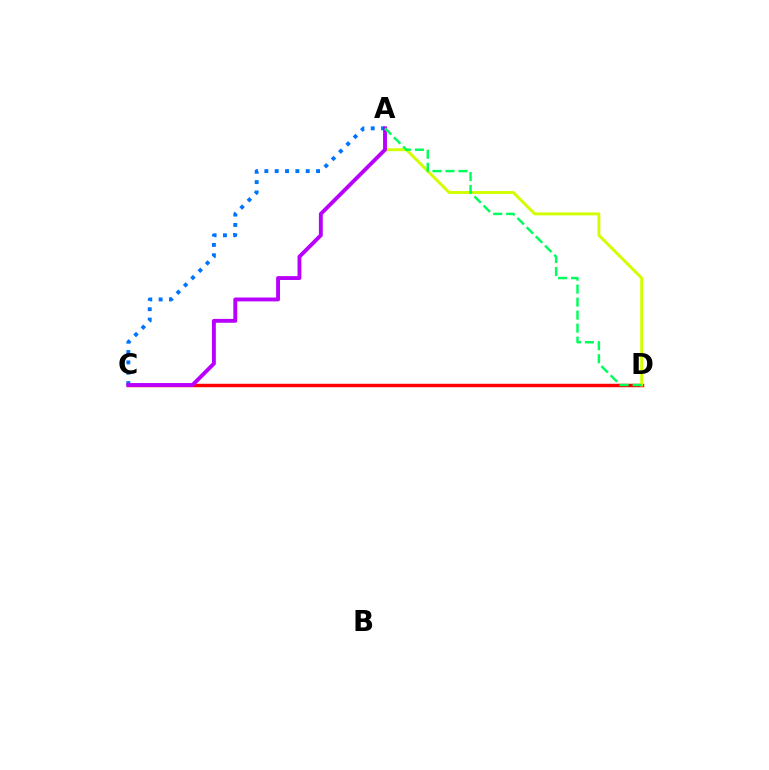{('C', 'D'): [{'color': '#ff0000', 'line_style': 'solid', 'thickness': 2.49}], ('A', 'D'): [{'color': '#d1ff00', 'line_style': 'solid', 'thickness': 2.11}, {'color': '#00ff5c', 'line_style': 'dashed', 'thickness': 1.77}], ('A', 'C'): [{'color': '#0074ff', 'line_style': 'dotted', 'thickness': 2.81}, {'color': '#b900ff', 'line_style': 'solid', 'thickness': 2.79}]}